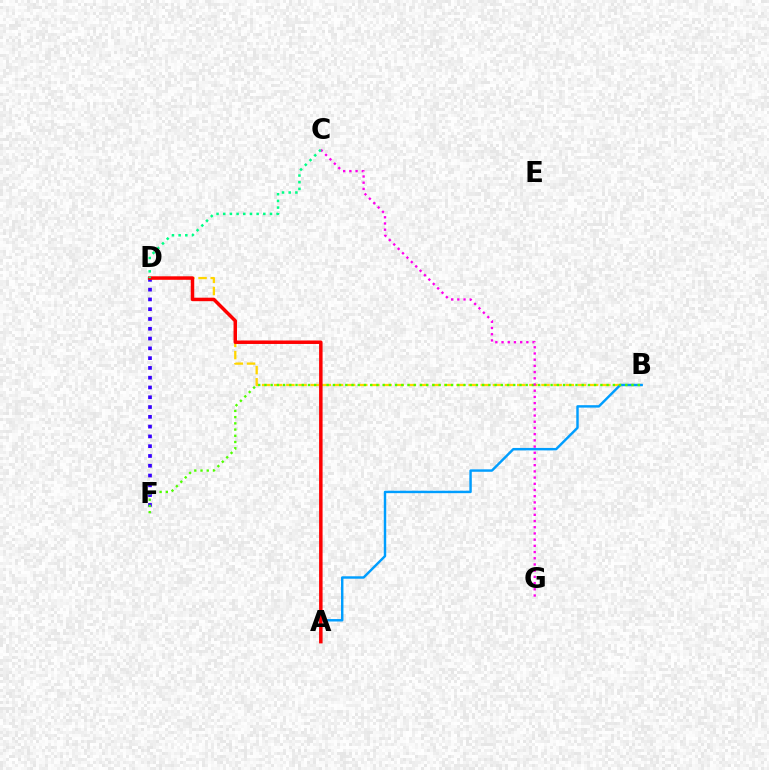{('D', 'F'): [{'color': '#3700ff', 'line_style': 'dotted', 'thickness': 2.66}], ('B', 'D'): [{'color': '#ffd500', 'line_style': 'dashed', 'thickness': 1.65}], ('A', 'B'): [{'color': '#009eff', 'line_style': 'solid', 'thickness': 1.76}], ('B', 'F'): [{'color': '#4fff00', 'line_style': 'dotted', 'thickness': 1.69}], ('C', 'G'): [{'color': '#ff00ed', 'line_style': 'dotted', 'thickness': 1.69}], ('A', 'D'): [{'color': '#ff0000', 'line_style': 'solid', 'thickness': 2.51}], ('C', 'D'): [{'color': '#00ff86', 'line_style': 'dotted', 'thickness': 1.82}]}